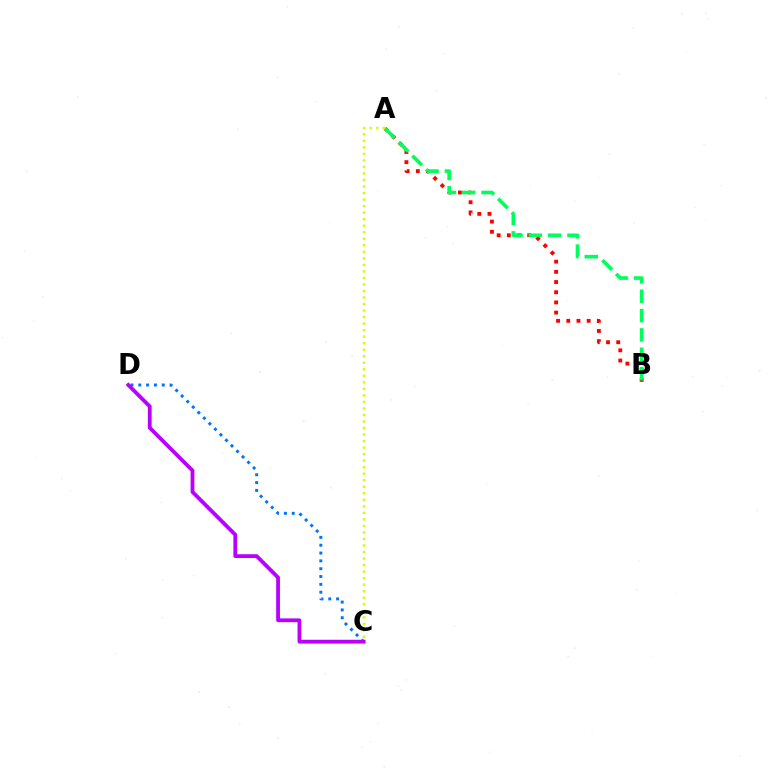{('A', 'B'): [{'color': '#ff0000', 'line_style': 'dotted', 'thickness': 2.77}, {'color': '#00ff5c', 'line_style': 'dashed', 'thickness': 2.63}], ('C', 'D'): [{'color': '#0074ff', 'line_style': 'dotted', 'thickness': 2.13}, {'color': '#b900ff', 'line_style': 'solid', 'thickness': 2.74}], ('A', 'C'): [{'color': '#d1ff00', 'line_style': 'dotted', 'thickness': 1.77}]}